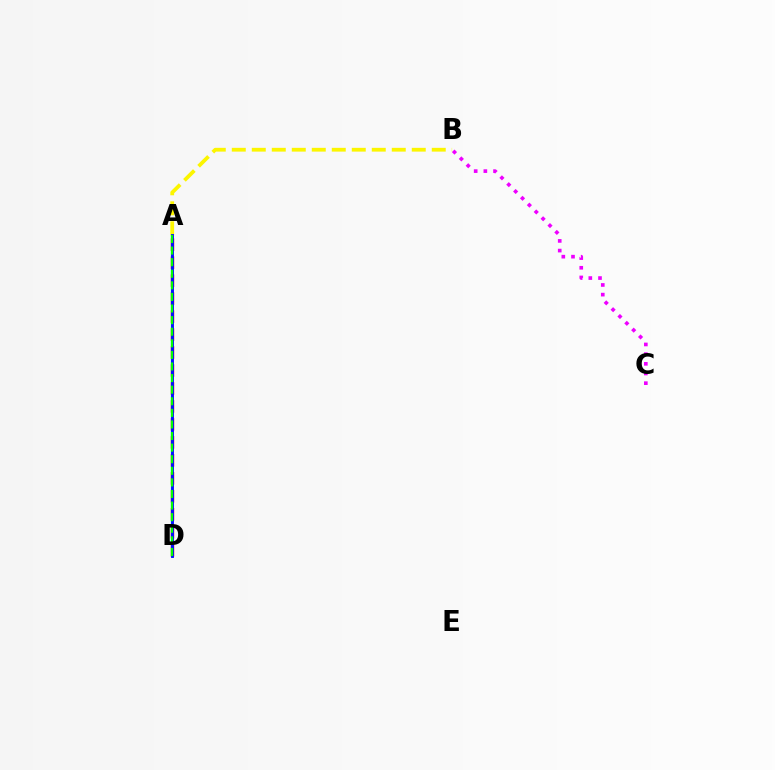{('A', 'D'): [{'color': '#00fff6', 'line_style': 'solid', 'thickness': 1.65}, {'color': '#ff0000', 'line_style': 'dashed', 'thickness': 2.44}, {'color': '#0010ff', 'line_style': 'solid', 'thickness': 2.07}, {'color': '#08ff00', 'line_style': 'dashed', 'thickness': 1.57}], ('A', 'B'): [{'color': '#fcf500', 'line_style': 'dashed', 'thickness': 2.72}], ('B', 'C'): [{'color': '#ee00ff', 'line_style': 'dotted', 'thickness': 2.63}]}